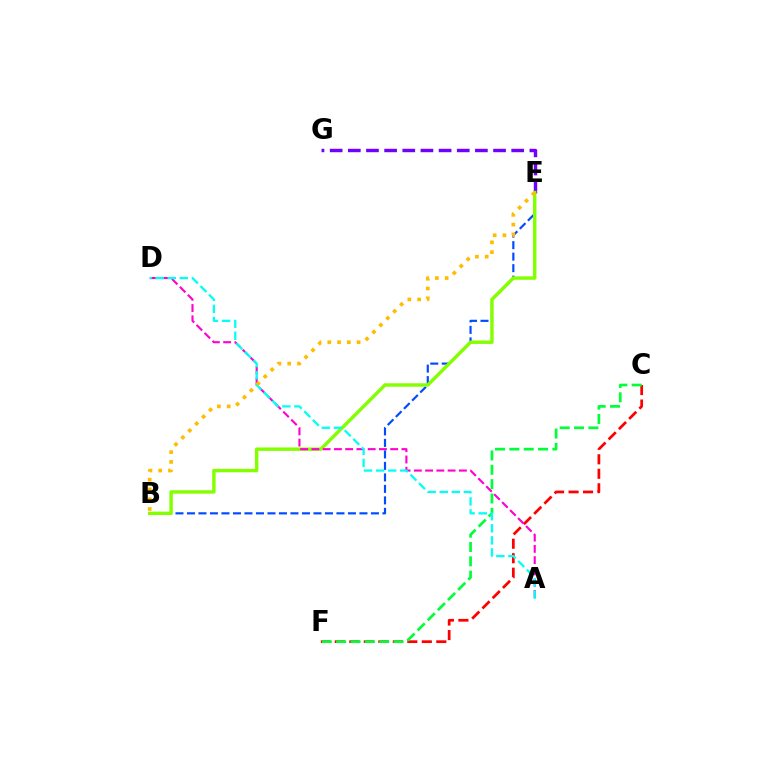{('C', 'F'): [{'color': '#ff0000', 'line_style': 'dashed', 'thickness': 1.97}, {'color': '#00ff39', 'line_style': 'dashed', 'thickness': 1.95}], ('B', 'E'): [{'color': '#004bff', 'line_style': 'dashed', 'thickness': 1.56}, {'color': '#84ff00', 'line_style': 'solid', 'thickness': 2.46}, {'color': '#ffbd00', 'line_style': 'dotted', 'thickness': 2.66}], ('E', 'G'): [{'color': '#7200ff', 'line_style': 'dashed', 'thickness': 2.47}], ('A', 'D'): [{'color': '#ff00cf', 'line_style': 'dashed', 'thickness': 1.53}, {'color': '#00fff6', 'line_style': 'dashed', 'thickness': 1.64}]}